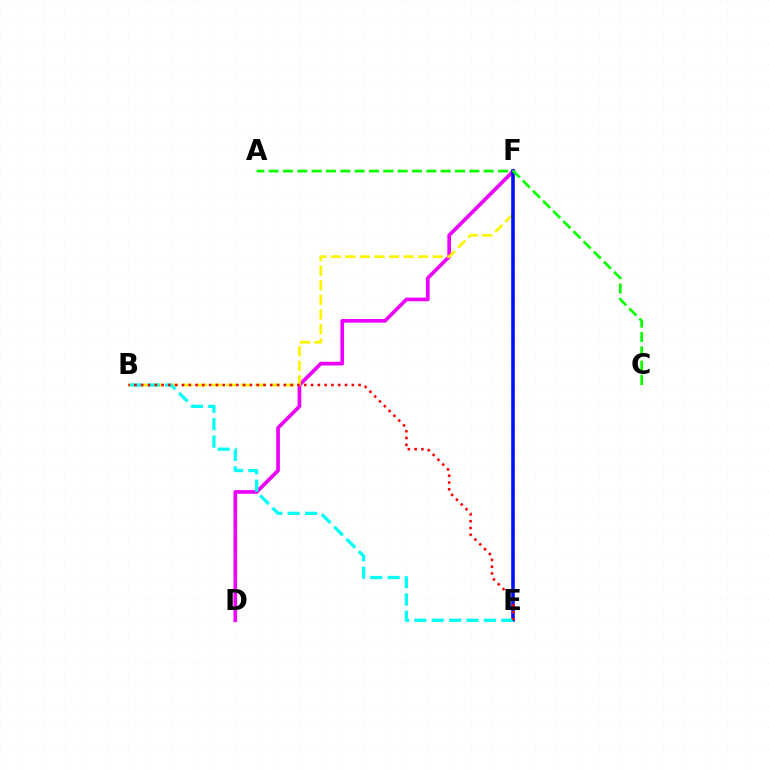{('D', 'F'): [{'color': '#ee00ff', 'line_style': 'solid', 'thickness': 2.65}], ('B', 'F'): [{'color': '#fcf500', 'line_style': 'dashed', 'thickness': 1.98}], ('E', 'F'): [{'color': '#0010ff', 'line_style': 'solid', 'thickness': 2.59}], ('B', 'E'): [{'color': '#00fff6', 'line_style': 'dashed', 'thickness': 2.36}, {'color': '#ff0000', 'line_style': 'dotted', 'thickness': 1.85}], ('A', 'C'): [{'color': '#08ff00', 'line_style': 'dashed', 'thickness': 1.95}]}